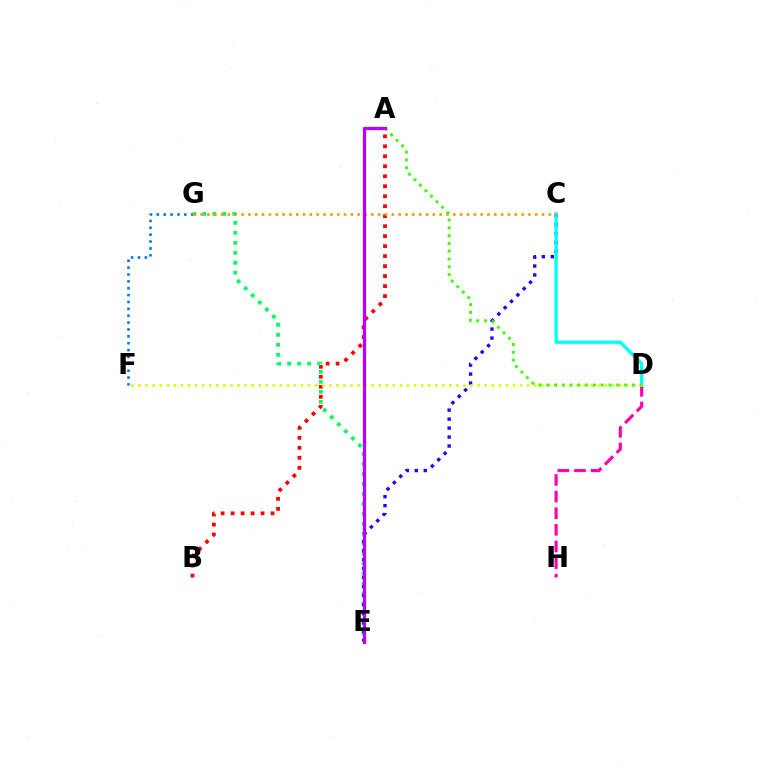{('A', 'B'): [{'color': '#ff0000', 'line_style': 'dotted', 'thickness': 2.71}], ('F', 'G'): [{'color': '#0074ff', 'line_style': 'dotted', 'thickness': 1.87}], ('E', 'G'): [{'color': '#00ff5c', 'line_style': 'dotted', 'thickness': 2.71}], ('D', 'H'): [{'color': '#ff00ac', 'line_style': 'dashed', 'thickness': 2.26}], ('C', 'E'): [{'color': '#2500ff', 'line_style': 'dotted', 'thickness': 2.44}], ('C', 'D'): [{'color': '#00fff6', 'line_style': 'solid', 'thickness': 2.36}], ('C', 'G'): [{'color': '#ff9400', 'line_style': 'dotted', 'thickness': 1.86}], ('D', 'F'): [{'color': '#d1ff00', 'line_style': 'dotted', 'thickness': 1.92}], ('A', 'D'): [{'color': '#3dff00', 'line_style': 'dotted', 'thickness': 2.12}], ('A', 'E'): [{'color': '#b900ff', 'line_style': 'solid', 'thickness': 2.35}]}